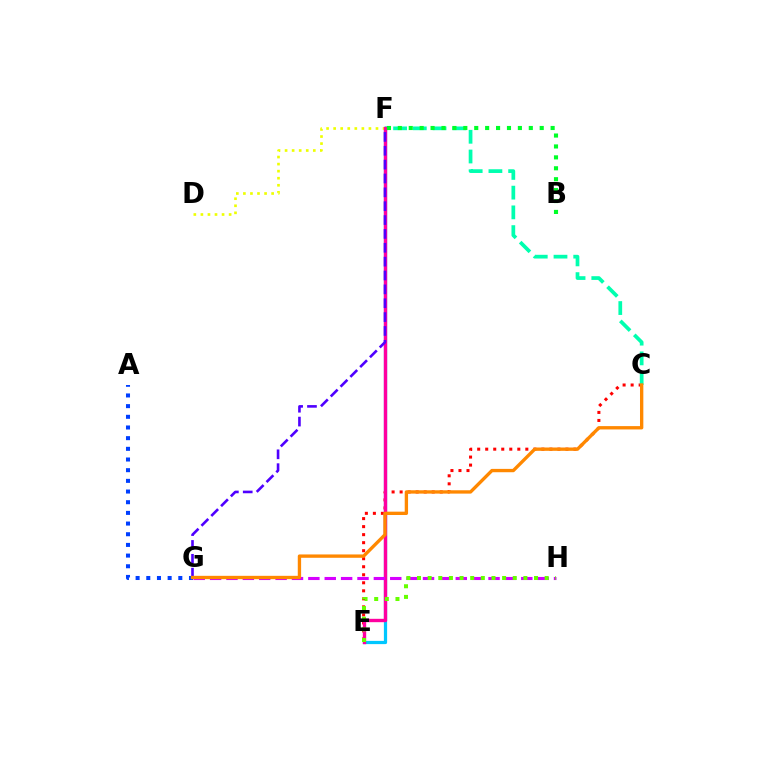{('C', 'E'): [{'color': '#ff0000', 'line_style': 'dotted', 'thickness': 2.18}], ('E', 'F'): [{'color': '#00c7ff', 'line_style': 'solid', 'thickness': 2.33}, {'color': '#ff00a0', 'line_style': 'solid', 'thickness': 2.43}], ('C', 'F'): [{'color': '#00ffaf', 'line_style': 'dashed', 'thickness': 2.68}], ('A', 'G'): [{'color': '#003fff', 'line_style': 'dotted', 'thickness': 2.9}], ('D', 'F'): [{'color': '#eeff00', 'line_style': 'dotted', 'thickness': 1.92}], ('B', 'F'): [{'color': '#00ff27', 'line_style': 'dotted', 'thickness': 2.97}], ('F', 'G'): [{'color': '#4f00ff', 'line_style': 'dashed', 'thickness': 1.88}], ('G', 'H'): [{'color': '#d600ff', 'line_style': 'dashed', 'thickness': 2.23}], ('E', 'H'): [{'color': '#66ff00', 'line_style': 'dotted', 'thickness': 2.89}], ('C', 'G'): [{'color': '#ff8800', 'line_style': 'solid', 'thickness': 2.4}]}